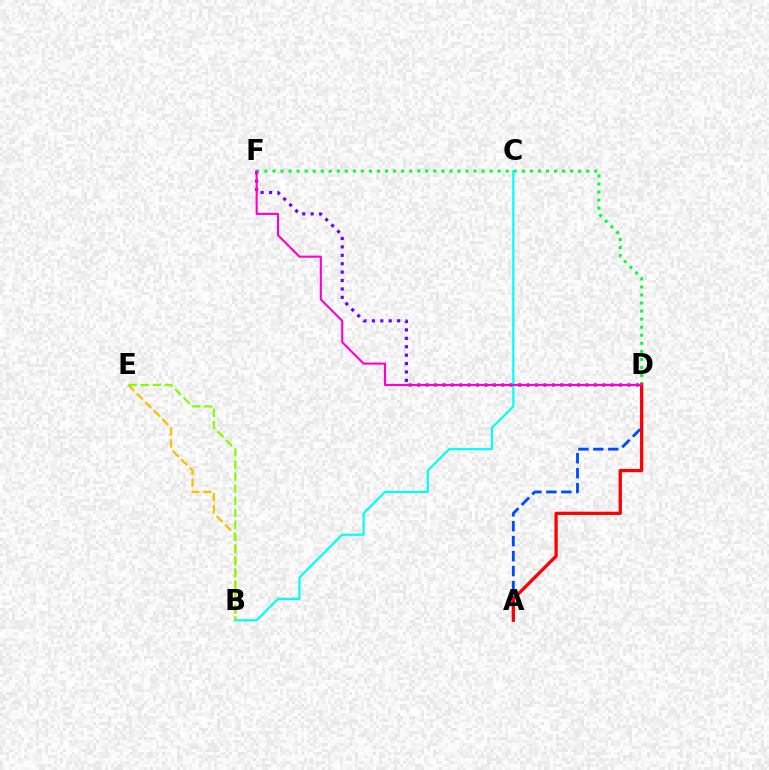{('D', 'F'): [{'color': '#7200ff', 'line_style': 'dotted', 'thickness': 2.29}, {'color': '#00ff39', 'line_style': 'dotted', 'thickness': 2.19}, {'color': '#ff00cf', 'line_style': 'solid', 'thickness': 1.51}], ('B', 'E'): [{'color': '#ffbd00', 'line_style': 'dashed', 'thickness': 1.63}, {'color': '#84ff00', 'line_style': 'dashed', 'thickness': 1.64}], ('A', 'D'): [{'color': '#004bff', 'line_style': 'dashed', 'thickness': 2.03}, {'color': '#ff0000', 'line_style': 'solid', 'thickness': 2.35}], ('B', 'C'): [{'color': '#00fff6', 'line_style': 'solid', 'thickness': 1.58}]}